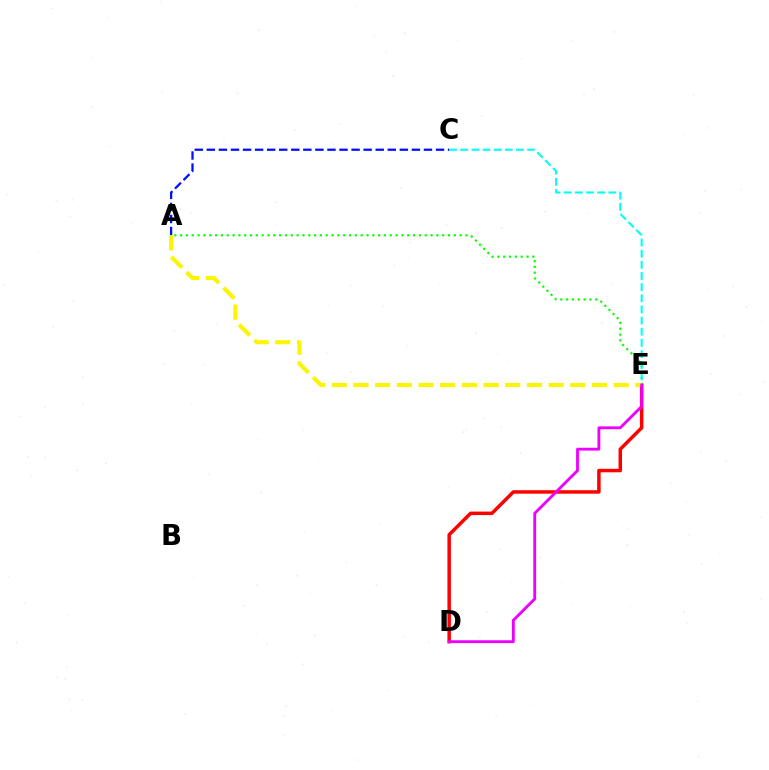{('D', 'E'): [{'color': '#ff0000', 'line_style': 'solid', 'thickness': 2.5}, {'color': '#ee00ff', 'line_style': 'solid', 'thickness': 2.05}], ('A', 'C'): [{'color': '#0010ff', 'line_style': 'dashed', 'thickness': 1.64}], ('A', 'E'): [{'color': '#08ff00', 'line_style': 'dotted', 'thickness': 1.58}, {'color': '#fcf500', 'line_style': 'dashed', 'thickness': 2.95}], ('C', 'E'): [{'color': '#00fff6', 'line_style': 'dashed', 'thickness': 1.51}]}